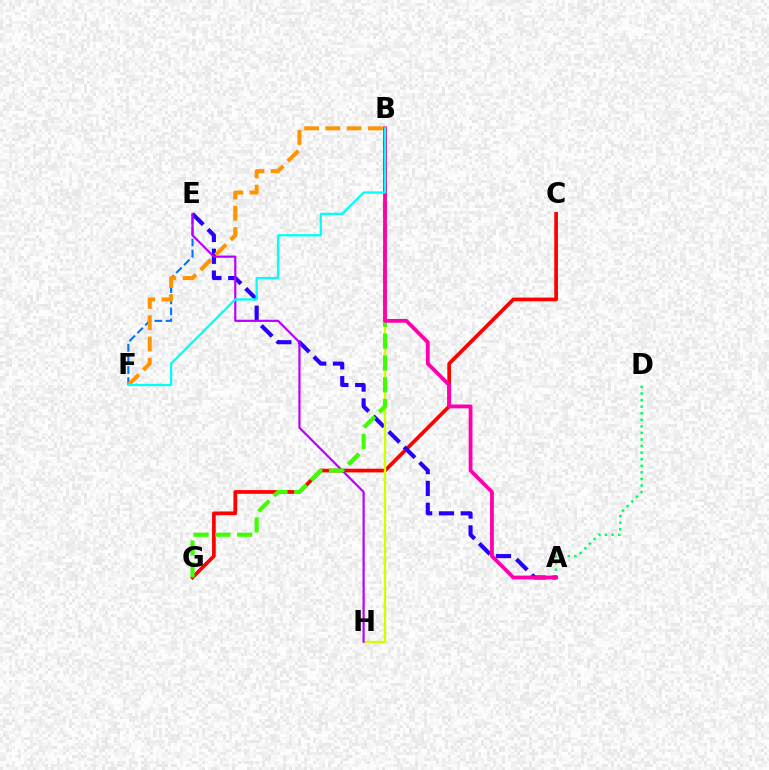{('C', 'G'): [{'color': '#ff0000', 'line_style': 'solid', 'thickness': 2.67}], ('E', 'F'): [{'color': '#0074ff', 'line_style': 'dashed', 'thickness': 1.51}], ('A', 'D'): [{'color': '#00ff5c', 'line_style': 'dotted', 'thickness': 1.79}], ('A', 'E'): [{'color': '#2500ff', 'line_style': 'dashed', 'thickness': 2.96}], ('B', 'H'): [{'color': '#d1ff00', 'line_style': 'solid', 'thickness': 1.72}], ('E', 'H'): [{'color': '#b900ff', 'line_style': 'solid', 'thickness': 1.57}], ('B', 'G'): [{'color': '#3dff00', 'line_style': 'dashed', 'thickness': 2.97}], ('A', 'B'): [{'color': '#ff00ac', 'line_style': 'solid', 'thickness': 2.73}], ('B', 'F'): [{'color': '#ff9400', 'line_style': 'dashed', 'thickness': 2.89}, {'color': '#00fff6', 'line_style': 'solid', 'thickness': 1.64}]}